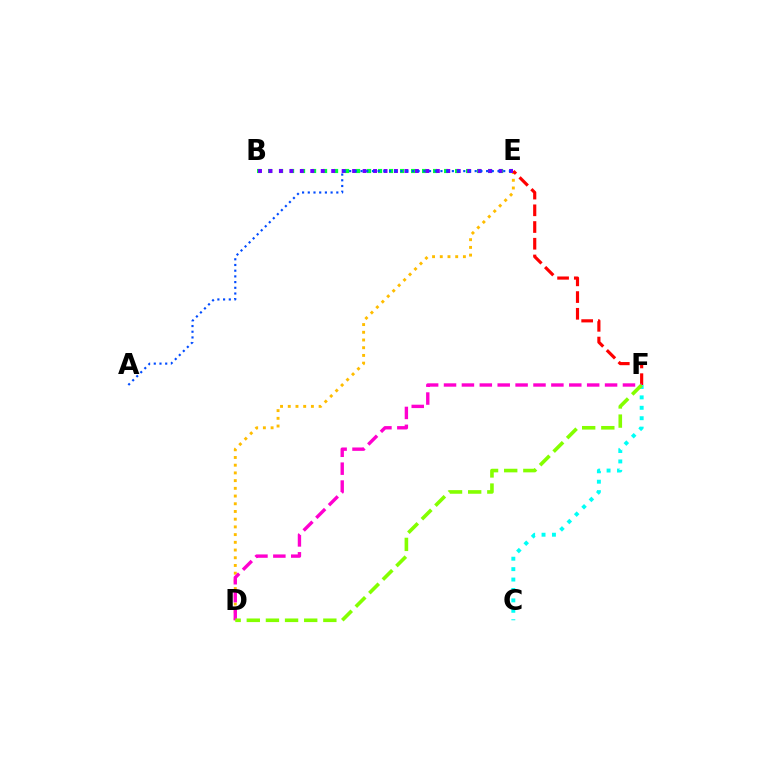{('B', 'E'): [{'color': '#00ff39', 'line_style': 'dotted', 'thickness': 2.99}, {'color': '#7200ff', 'line_style': 'dotted', 'thickness': 2.84}], ('D', 'E'): [{'color': '#ffbd00', 'line_style': 'dotted', 'thickness': 2.1}], ('E', 'F'): [{'color': '#ff0000', 'line_style': 'dashed', 'thickness': 2.27}], ('C', 'F'): [{'color': '#00fff6', 'line_style': 'dotted', 'thickness': 2.83}], ('A', 'E'): [{'color': '#004bff', 'line_style': 'dotted', 'thickness': 1.55}], ('D', 'F'): [{'color': '#ff00cf', 'line_style': 'dashed', 'thickness': 2.43}, {'color': '#84ff00', 'line_style': 'dashed', 'thickness': 2.6}]}